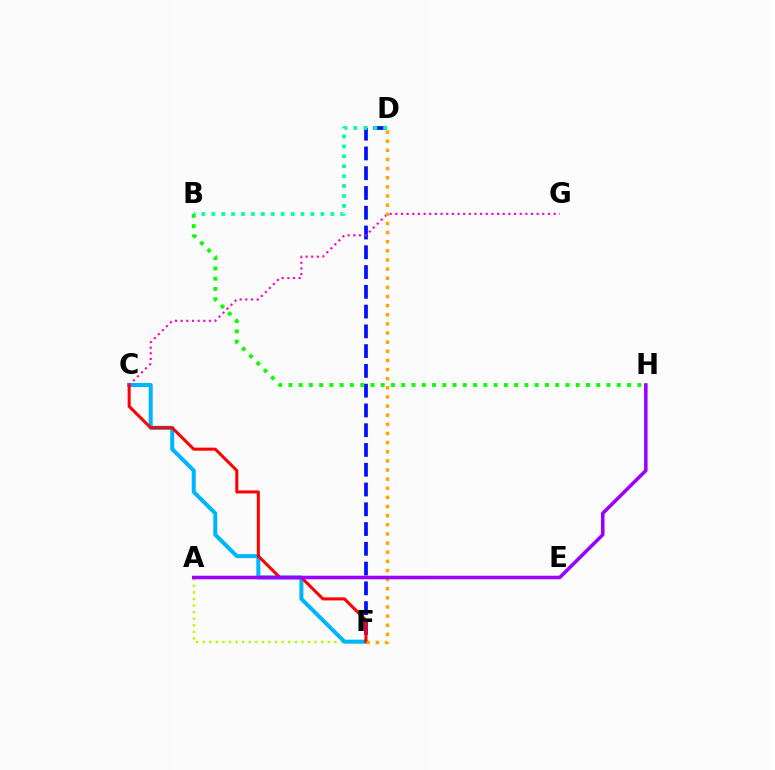{('A', 'F'): [{'color': '#b3ff00', 'line_style': 'dotted', 'thickness': 1.79}], ('C', 'F'): [{'color': '#00b5ff', 'line_style': 'solid', 'thickness': 2.88}, {'color': '#ff0000', 'line_style': 'solid', 'thickness': 2.19}], ('D', 'F'): [{'color': '#0010ff', 'line_style': 'dashed', 'thickness': 2.69}, {'color': '#ffa500', 'line_style': 'dotted', 'thickness': 2.48}], ('B', 'H'): [{'color': '#08ff00', 'line_style': 'dotted', 'thickness': 2.79}], ('B', 'D'): [{'color': '#00ff9d', 'line_style': 'dotted', 'thickness': 2.69}], ('C', 'G'): [{'color': '#ff00bd', 'line_style': 'dotted', 'thickness': 1.54}], ('A', 'H'): [{'color': '#9b00ff', 'line_style': 'solid', 'thickness': 2.55}]}